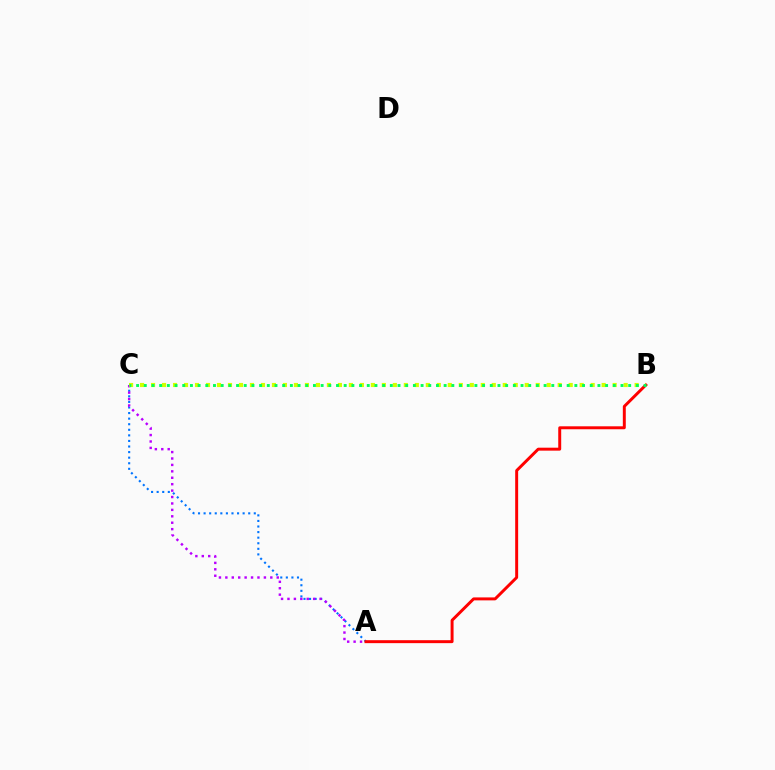{('A', 'C'): [{'color': '#0074ff', 'line_style': 'dotted', 'thickness': 1.52}, {'color': '#b900ff', 'line_style': 'dotted', 'thickness': 1.75}], ('A', 'B'): [{'color': '#ff0000', 'line_style': 'solid', 'thickness': 2.13}], ('B', 'C'): [{'color': '#d1ff00', 'line_style': 'dotted', 'thickness': 2.99}, {'color': '#00ff5c', 'line_style': 'dotted', 'thickness': 2.09}]}